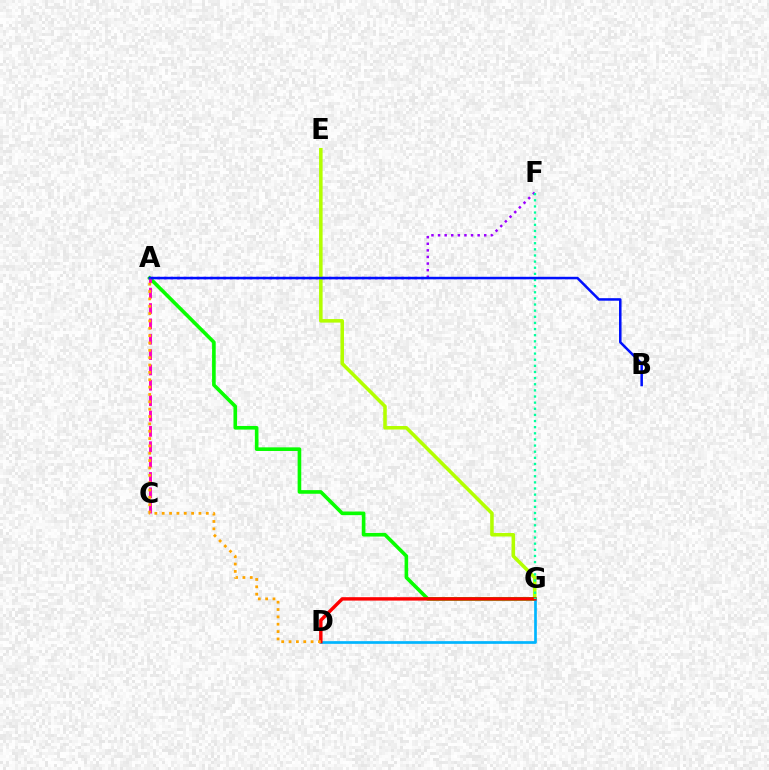{('E', 'G'): [{'color': '#b3ff00', 'line_style': 'solid', 'thickness': 2.55}], ('A', 'G'): [{'color': '#08ff00', 'line_style': 'solid', 'thickness': 2.61}], ('A', 'F'): [{'color': '#9b00ff', 'line_style': 'dotted', 'thickness': 1.79}], ('D', 'G'): [{'color': '#00b5ff', 'line_style': 'solid', 'thickness': 1.94}, {'color': '#ff0000', 'line_style': 'solid', 'thickness': 2.46}], ('A', 'C'): [{'color': '#ff00bd', 'line_style': 'dashed', 'thickness': 2.09}], ('F', 'G'): [{'color': '#00ff9d', 'line_style': 'dotted', 'thickness': 1.67}], ('A', 'B'): [{'color': '#0010ff', 'line_style': 'solid', 'thickness': 1.82}], ('A', 'D'): [{'color': '#ffa500', 'line_style': 'dotted', 'thickness': 2.0}]}